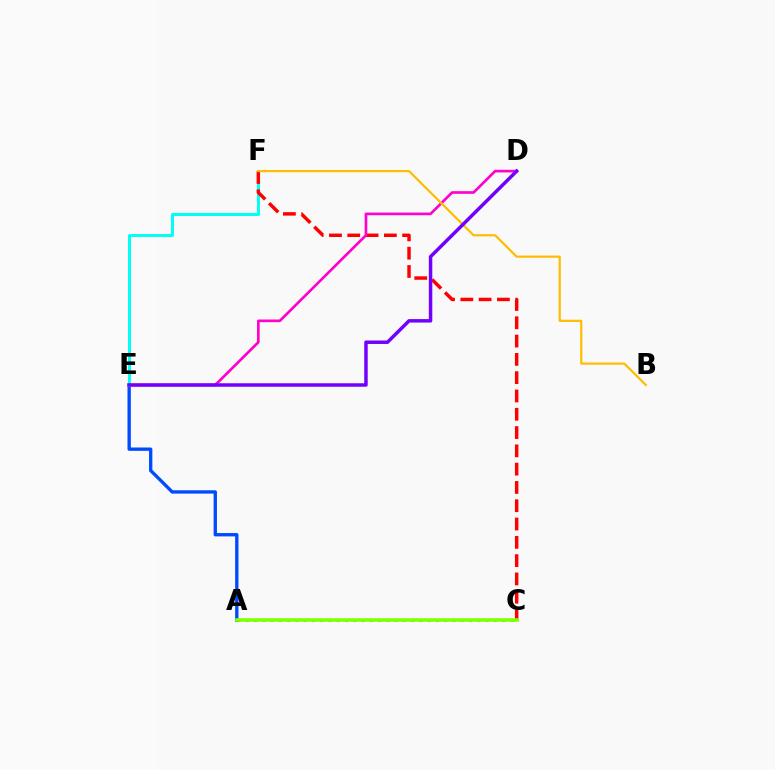{('A', 'E'): [{'color': '#004bff', 'line_style': 'solid', 'thickness': 2.4}], ('A', 'C'): [{'color': '#00ff39', 'line_style': 'dotted', 'thickness': 2.25}, {'color': '#84ff00', 'line_style': 'solid', 'thickness': 2.56}], ('E', 'F'): [{'color': '#00fff6', 'line_style': 'solid', 'thickness': 2.16}], ('C', 'F'): [{'color': '#ff0000', 'line_style': 'dashed', 'thickness': 2.49}], ('D', 'E'): [{'color': '#ff00cf', 'line_style': 'solid', 'thickness': 1.91}, {'color': '#7200ff', 'line_style': 'solid', 'thickness': 2.5}], ('B', 'F'): [{'color': '#ffbd00', 'line_style': 'solid', 'thickness': 1.58}]}